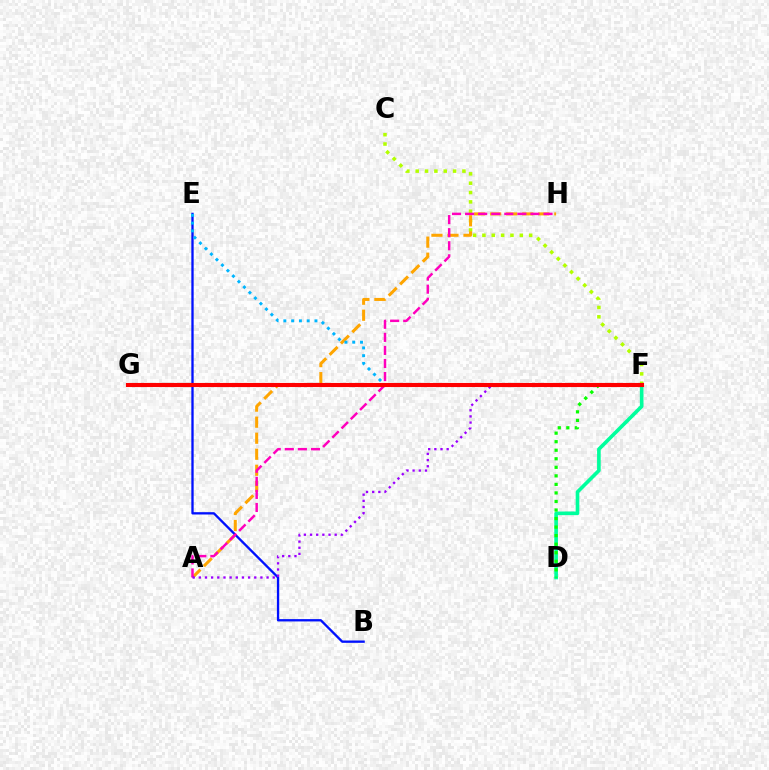{('C', 'F'): [{'color': '#b3ff00', 'line_style': 'dotted', 'thickness': 2.54}], ('A', 'H'): [{'color': '#ffa500', 'line_style': 'dashed', 'thickness': 2.18}, {'color': '#ff00bd', 'line_style': 'dashed', 'thickness': 1.78}], ('B', 'E'): [{'color': '#0010ff', 'line_style': 'solid', 'thickness': 1.67}], ('E', 'F'): [{'color': '#00b5ff', 'line_style': 'dotted', 'thickness': 2.11}], ('A', 'F'): [{'color': '#9b00ff', 'line_style': 'dotted', 'thickness': 1.67}], ('D', 'F'): [{'color': '#00ff9d', 'line_style': 'solid', 'thickness': 2.62}, {'color': '#08ff00', 'line_style': 'dotted', 'thickness': 2.32}], ('F', 'G'): [{'color': '#ff0000', 'line_style': 'solid', 'thickness': 2.95}]}